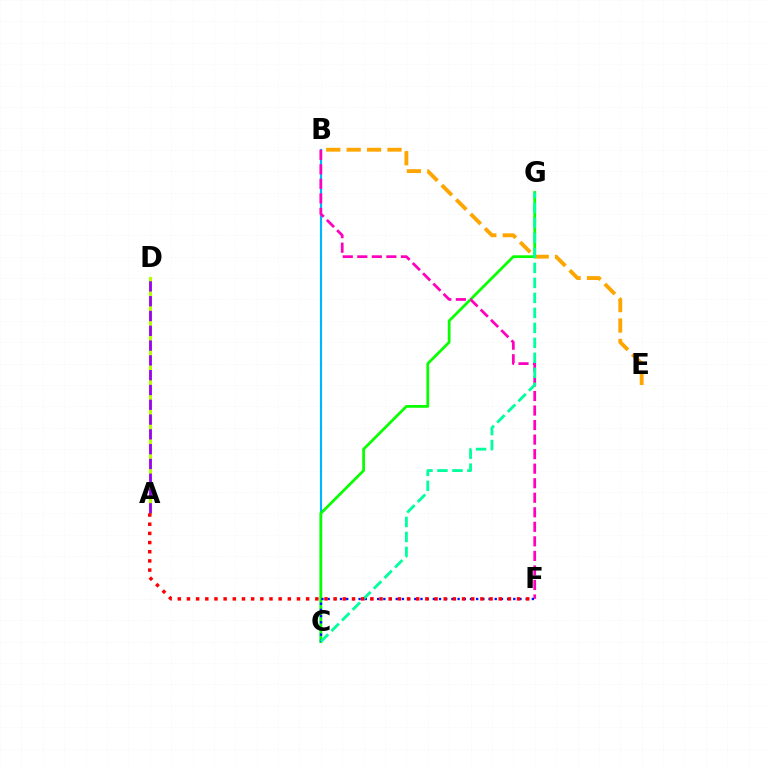{('B', 'C'): [{'color': '#00b5ff', 'line_style': 'solid', 'thickness': 1.56}], ('C', 'G'): [{'color': '#08ff00', 'line_style': 'solid', 'thickness': 1.97}, {'color': '#00ff9d', 'line_style': 'dashed', 'thickness': 2.04}], ('B', 'E'): [{'color': '#ffa500', 'line_style': 'dashed', 'thickness': 2.77}], ('B', 'F'): [{'color': '#ff00bd', 'line_style': 'dashed', 'thickness': 1.97}], ('A', 'D'): [{'color': '#b3ff00', 'line_style': 'solid', 'thickness': 2.26}, {'color': '#9b00ff', 'line_style': 'dashed', 'thickness': 2.01}], ('C', 'F'): [{'color': '#0010ff', 'line_style': 'dotted', 'thickness': 1.68}], ('A', 'F'): [{'color': '#ff0000', 'line_style': 'dotted', 'thickness': 2.49}]}